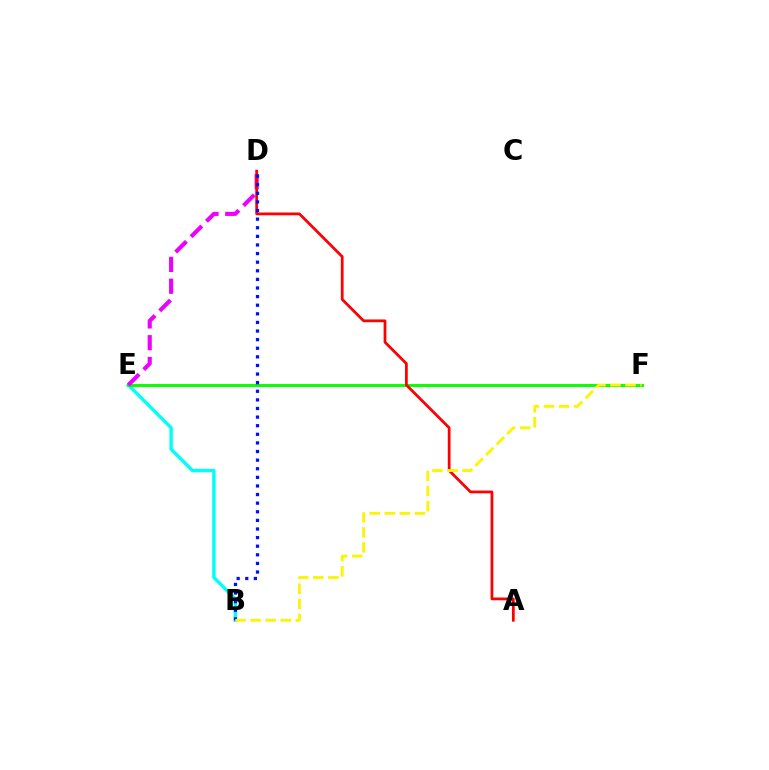{('B', 'E'): [{'color': '#00fff6', 'line_style': 'solid', 'thickness': 2.44}], ('E', 'F'): [{'color': '#08ff00', 'line_style': 'solid', 'thickness': 2.12}], ('D', 'E'): [{'color': '#ee00ff', 'line_style': 'dashed', 'thickness': 2.96}], ('A', 'D'): [{'color': '#ff0000', 'line_style': 'solid', 'thickness': 1.98}], ('B', 'D'): [{'color': '#0010ff', 'line_style': 'dotted', 'thickness': 2.34}], ('B', 'F'): [{'color': '#fcf500', 'line_style': 'dashed', 'thickness': 2.05}]}